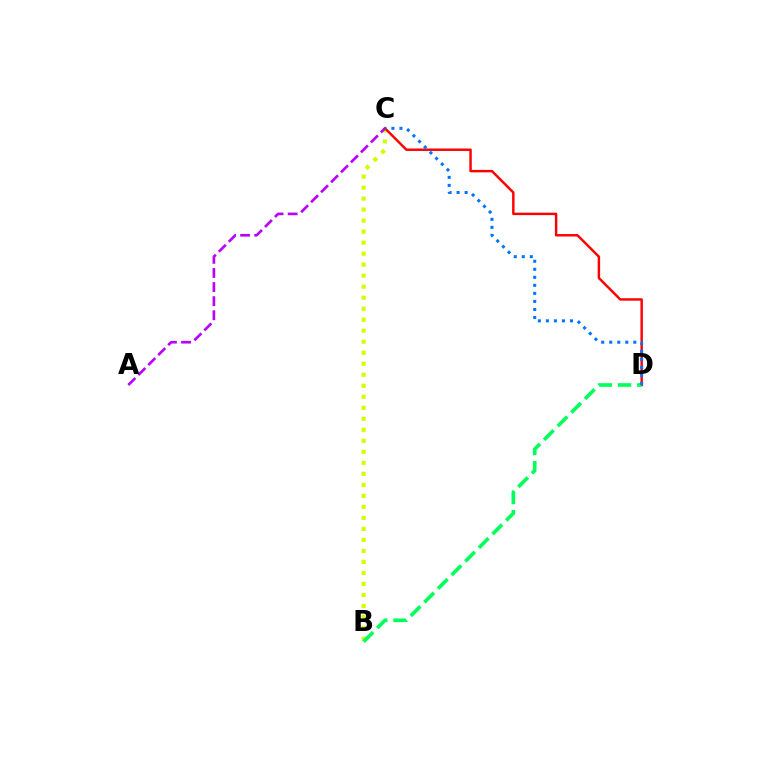{('B', 'C'): [{'color': '#d1ff00', 'line_style': 'dotted', 'thickness': 2.99}], ('A', 'C'): [{'color': '#b900ff', 'line_style': 'dashed', 'thickness': 1.92}], ('C', 'D'): [{'color': '#ff0000', 'line_style': 'solid', 'thickness': 1.76}, {'color': '#0074ff', 'line_style': 'dotted', 'thickness': 2.18}], ('B', 'D'): [{'color': '#00ff5c', 'line_style': 'dashed', 'thickness': 2.62}]}